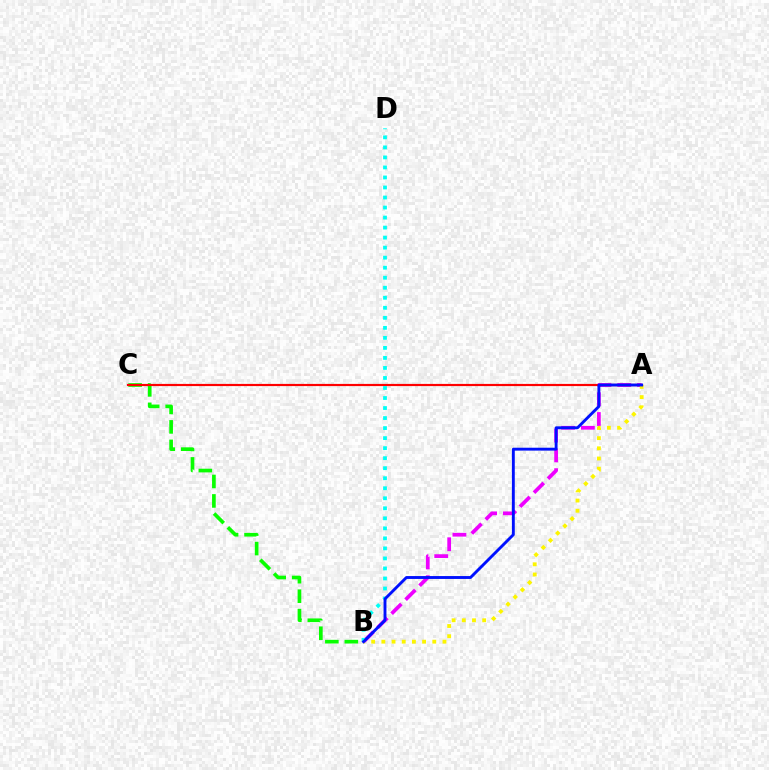{('B', 'C'): [{'color': '#08ff00', 'line_style': 'dashed', 'thickness': 2.64}], ('A', 'B'): [{'color': '#ee00ff', 'line_style': 'dashed', 'thickness': 2.69}, {'color': '#fcf500', 'line_style': 'dotted', 'thickness': 2.77}, {'color': '#0010ff', 'line_style': 'solid', 'thickness': 2.07}], ('A', 'C'): [{'color': '#ff0000', 'line_style': 'solid', 'thickness': 1.57}], ('B', 'D'): [{'color': '#00fff6', 'line_style': 'dotted', 'thickness': 2.72}]}